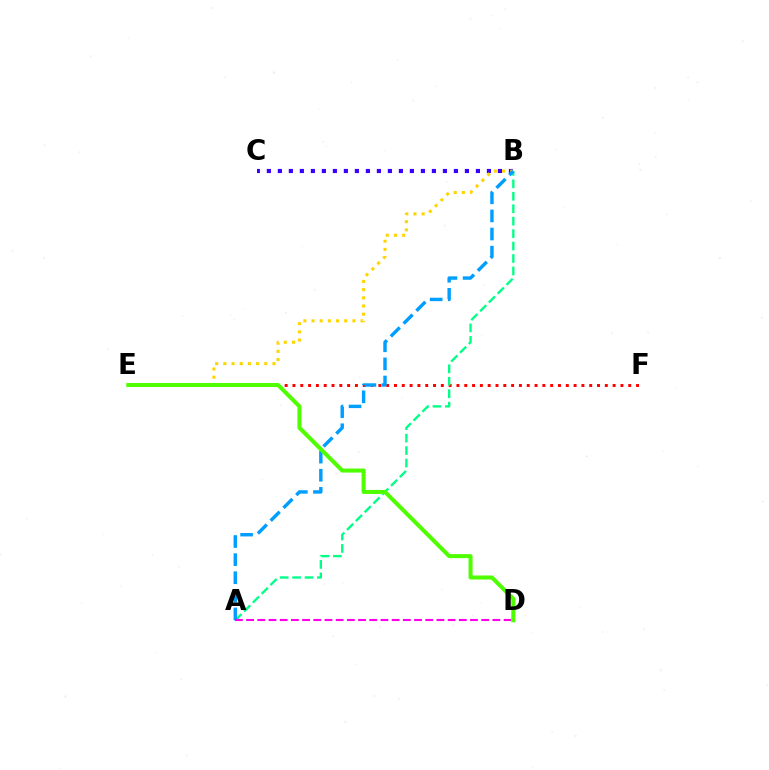{('E', 'F'): [{'color': '#ff0000', 'line_style': 'dotted', 'thickness': 2.12}], ('B', 'C'): [{'color': '#3700ff', 'line_style': 'dotted', 'thickness': 2.99}], ('B', 'E'): [{'color': '#ffd500', 'line_style': 'dotted', 'thickness': 2.22}], ('A', 'B'): [{'color': '#00ff86', 'line_style': 'dashed', 'thickness': 1.69}, {'color': '#009eff', 'line_style': 'dashed', 'thickness': 2.46}], ('A', 'D'): [{'color': '#ff00ed', 'line_style': 'dashed', 'thickness': 1.52}], ('D', 'E'): [{'color': '#4fff00', 'line_style': 'solid', 'thickness': 2.91}]}